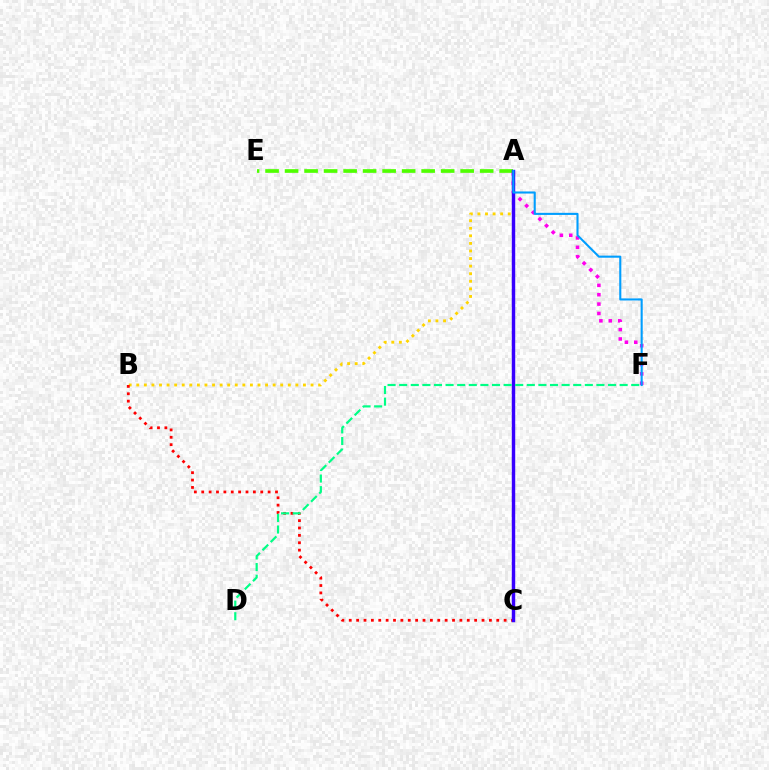{('A', 'B'): [{'color': '#ffd500', 'line_style': 'dotted', 'thickness': 2.06}], ('A', 'F'): [{'color': '#ff00ed', 'line_style': 'dotted', 'thickness': 2.55}, {'color': '#009eff', 'line_style': 'solid', 'thickness': 1.51}], ('A', 'E'): [{'color': '#4fff00', 'line_style': 'dashed', 'thickness': 2.65}], ('B', 'C'): [{'color': '#ff0000', 'line_style': 'dotted', 'thickness': 2.0}], ('A', 'C'): [{'color': '#3700ff', 'line_style': 'solid', 'thickness': 2.47}], ('D', 'F'): [{'color': '#00ff86', 'line_style': 'dashed', 'thickness': 1.58}]}